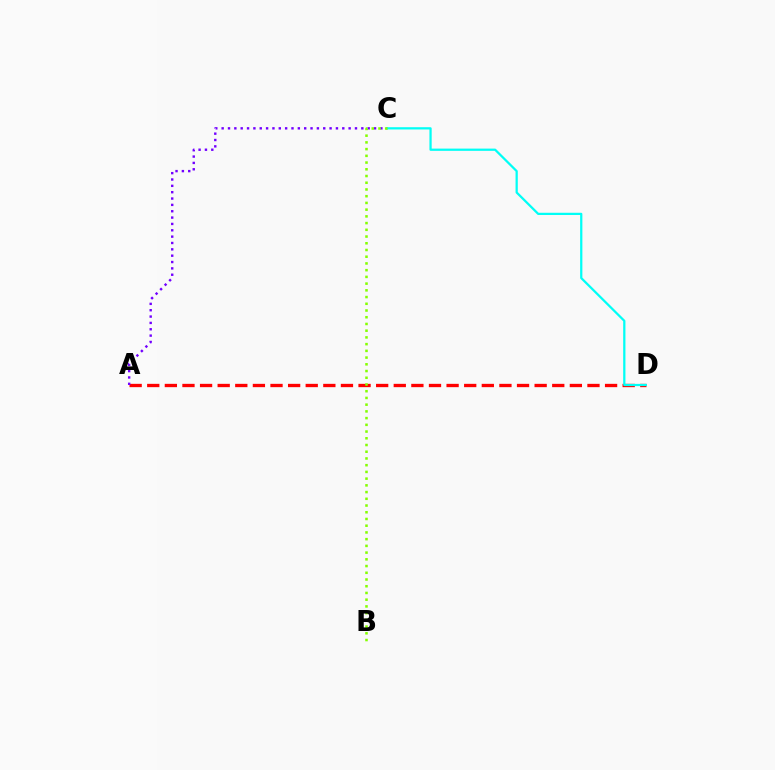{('A', 'D'): [{'color': '#ff0000', 'line_style': 'dashed', 'thickness': 2.39}], ('A', 'C'): [{'color': '#7200ff', 'line_style': 'dotted', 'thickness': 1.73}], ('C', 'D'): [{'color': '#00fff6', 'line_style': 'solid', 'thickness': 1.61}], ('B', 'C'): [{'color': '#84ff00', 'line_style': 'dotted', 'thickness': 1.83}]}